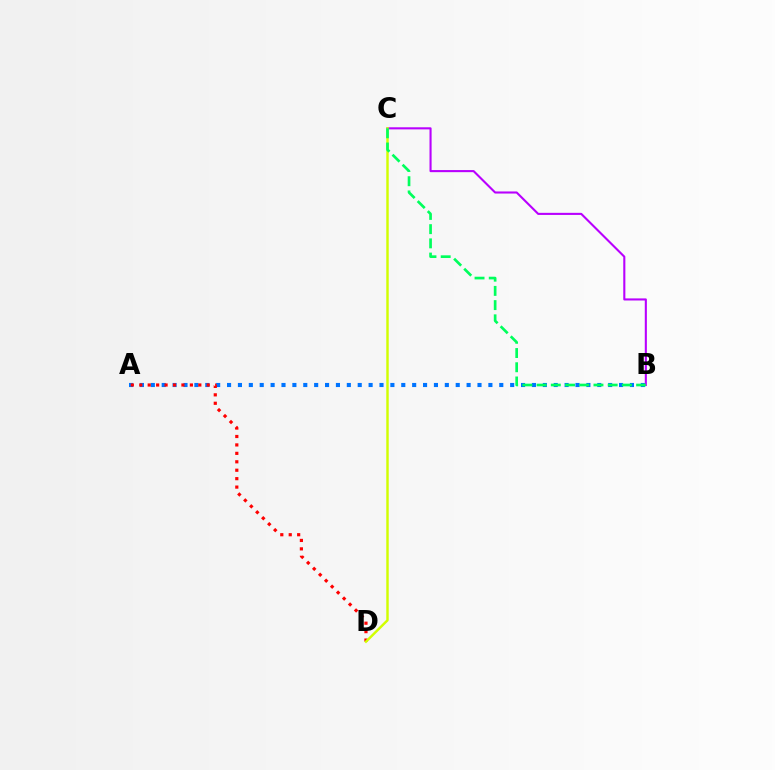{('A', 'B'): [{'color': '#0074ff', 'line_style': 'dotted', 'thickness': 2.96}], ('B', 'C'): [{'color': '#b900ff', 'line_style': 'solid', 'thickness': 1.51}, {'color': '#00ff5c', 'line_style': 'dashed', 'thickness': 1.93}], ('A', 'D'): [{'color': '#ff0000', 'line_style': 'dotted', 'thickness': 2.29}], ('C', 'D'): [{'color': '#d1ff00', 'line_style': 'solid', 'thickness': 1.75}]}